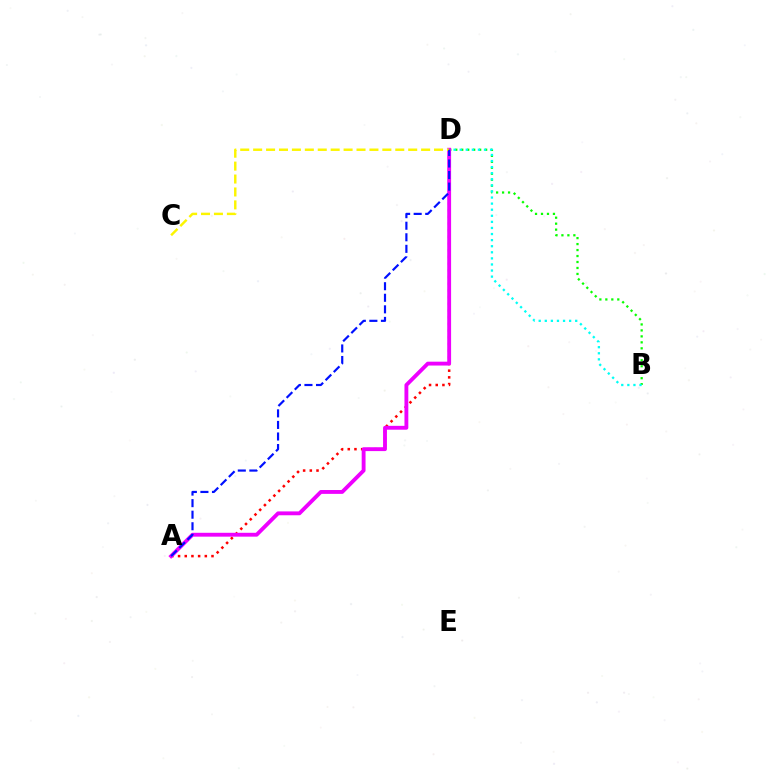{('B', 'D'): [{'color': '#08ff00', 'line_style': 'dotted', 'thickness': 1.62}, {'color': '#00fff6', 'line_style': 'dotted', 'thickness': 1.65}], ('A', 'D'): [{'color': '#ff0000', 'line_style': 'dotted', 'thickness': 1.82}, {'color': '#ee00ff', 'line_style': 'solid', 'thickness': 2.78}, {'color': '#0010ff', 'line_style': 'dashed', 'thickness': 1.57}], ('C', 'D'): [{'color': '#fcf500', 'line_style': 'dashed', 'thickness': 1.76}]}